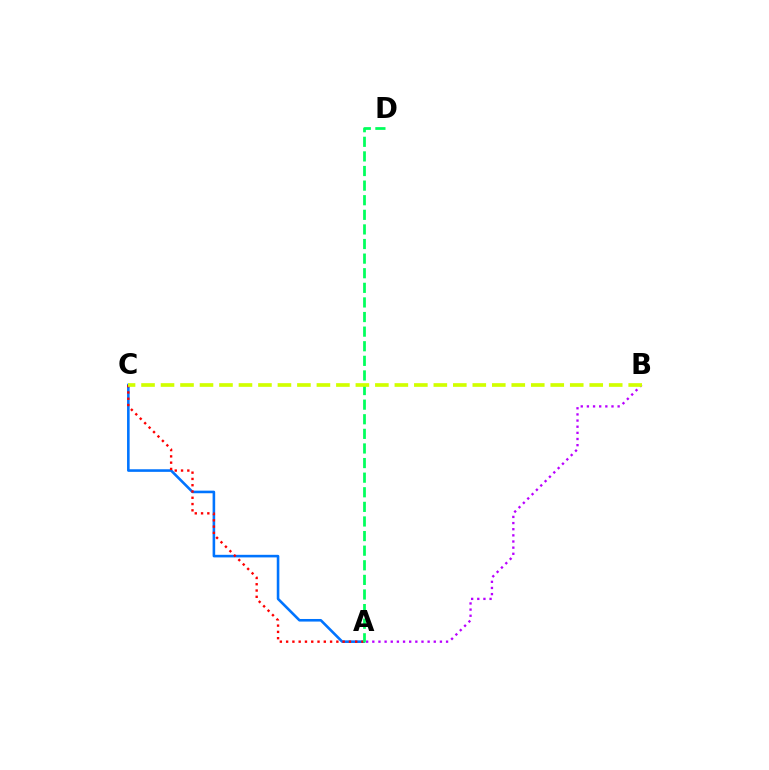{('A', 'B'): [{'color': '#b900ff', 'line_style': 'dotted', 'thickness': 1.67}], ('A', 'C'): [{'color': '#0074ff', 'line_style': 'solid', 'thickness': 1.87}, {'color': '#ff0000', 'line_style': 'dotted', 'thickness': 1.71}], ('A', 'D'): [{'color': '#00ff5c', 'line_style': 'dashed', 'thickness': 1.98}], ('B', 'C'): [{'color': '#d1ff00', 'line_style': 'dashed', 'thickness': 2.65}]}